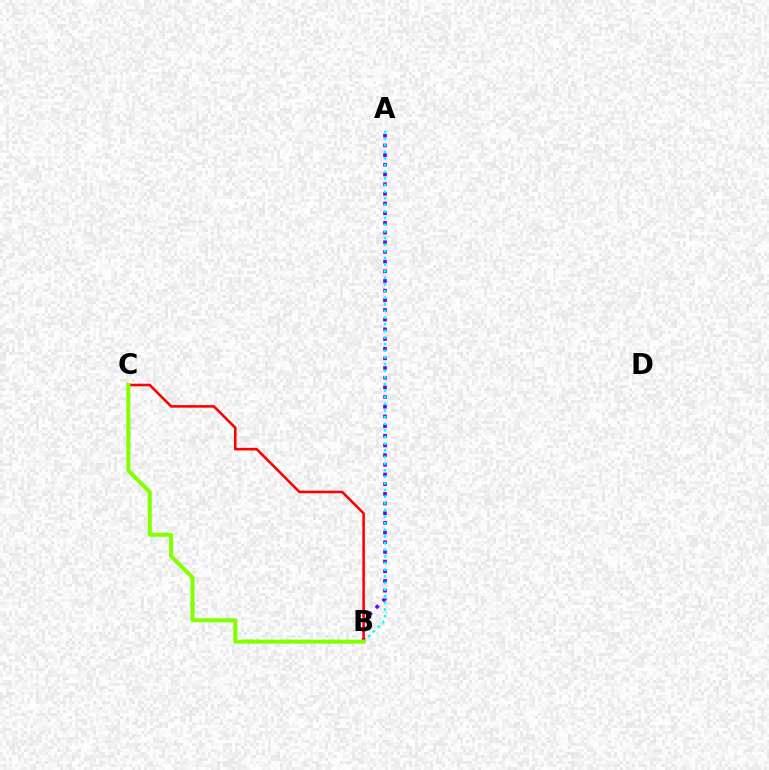{('A', 'B'): [{'color': '#7200ff', 'line_style': 'dotted', 'thickness': 2.63}, {'color': '#00fff6', 'line_style': 'dotted', 'thickness': 1.8}], ('B', 'C'): [{'color': '#ff0000', 'line_style': 'solid', 'thickness': 1.85}, {'color': '#84ff00', 'line_style': 'solid', 'thickness': 2.92}]}